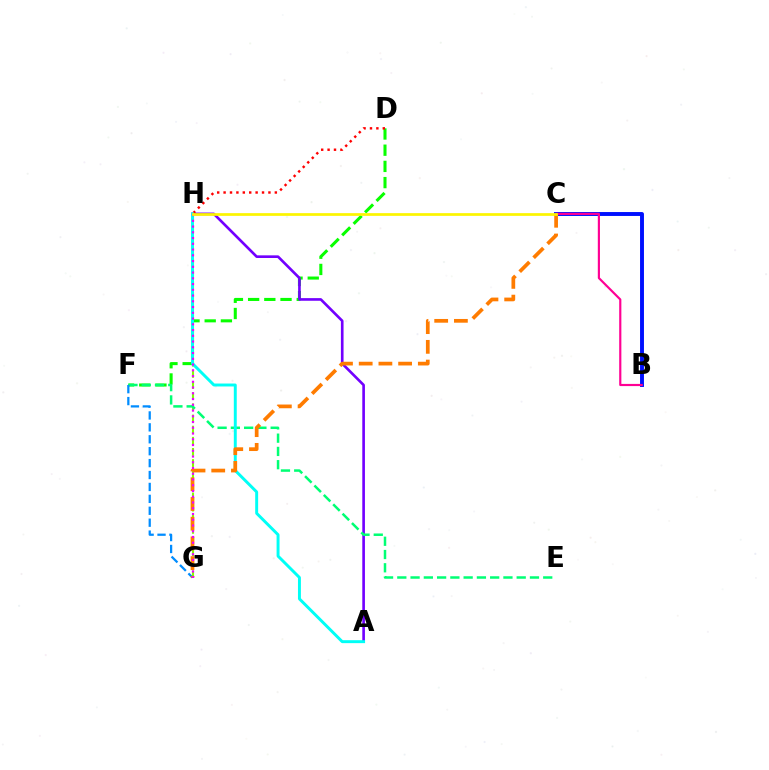{('B', 'C'): [{'color': '#0010ff', 'line_style': 'solid', 'thickness': 2.82}, {'color': '#ff0094', 'line_style': 'solid', 'thickness': 1.56}], ('G', 'H'): [{'color': '#84ff00', 'line_style': 'dashed', 'thickness': 1.51}, {'color': '#ee00ff', 'line_style': 'dotted', 'thickness': 1.56}], ('D', 'F'): [{'color': '#08ff00', 'line_style': 'dashed', 'thickness': 2.2}], ('A', 'H'): [{'color': '#7200ff', 'line_style': 'solid', 'thickness': 1.91}, {'color': '#00fff6', 'line_style': 'solid', 'thickness': 2.12}], ('E', 'F'): [{'color': '#00ff74', 'line_style': 'dashed', 'thickness': 1.8}], ('D', 'H'): [{'color': '#ff0000', 'line_style': 'dotted', 'thickness': 1.74}], ('F', 'G'): [{'color': '#008cff', 'line_style': 'dashed', 'thickness': 1.62}], ('C', 'G'): [{'color': '#ff7c00', 'line_style': 'dashed', 'thickness': 2.68}], ('C', 'H'): [{'color': '#fcf500', 'line_style': 'solid', 'thickness': 1.95}]}